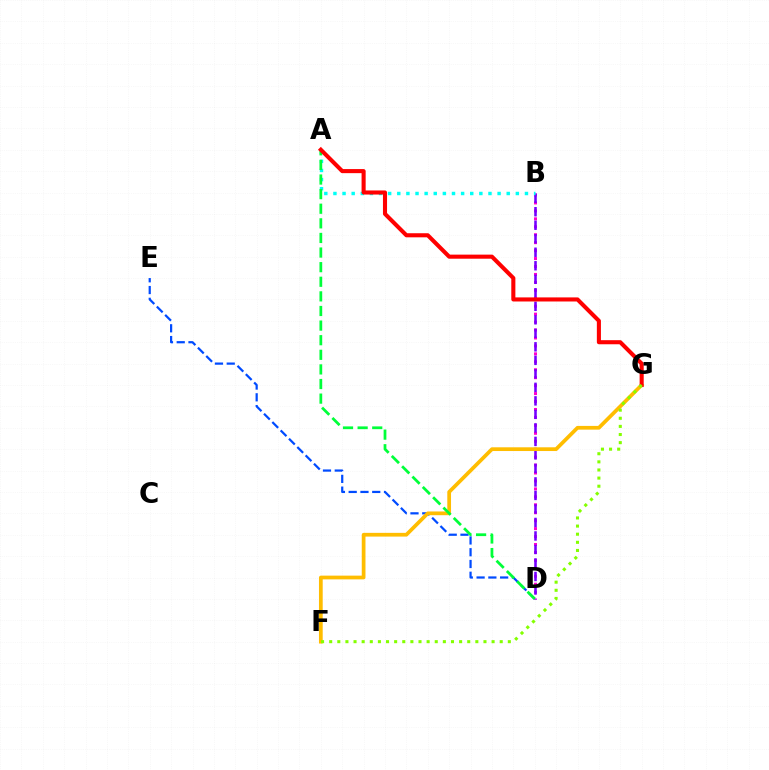{('D', 'E'): [{'color': '#004bff', 'line_style': 'dashed', 'thickness': 1.6}], ('B', 'D'): [{'color': '#ff00cf', 'line_style': 'dotted', 'thickness': 2.16}, {'color': '#7200ff', 'line_style': 'dashed', 'thickness': 1.84}], ('F', 'G'): [{'color': '#ffbd00', 'line_style': 'solid', 'thickness': 2.69}, {'color': '#84ff00', 'line_style': 'dotted', 'thickness': 2.21}], ('A', 'B'): [{'color': '#00fff6', 'line_style': 'dotted', 'thickness': 2.48}], ('A', 'D'): [{'color': '#00ff39', 'line_style': 'dashed', 'thickness': 1.98}], ('A', 'G'): [{'color': '#ff0000', 'line_style': 'solid', 'thickness': 2.94}]}